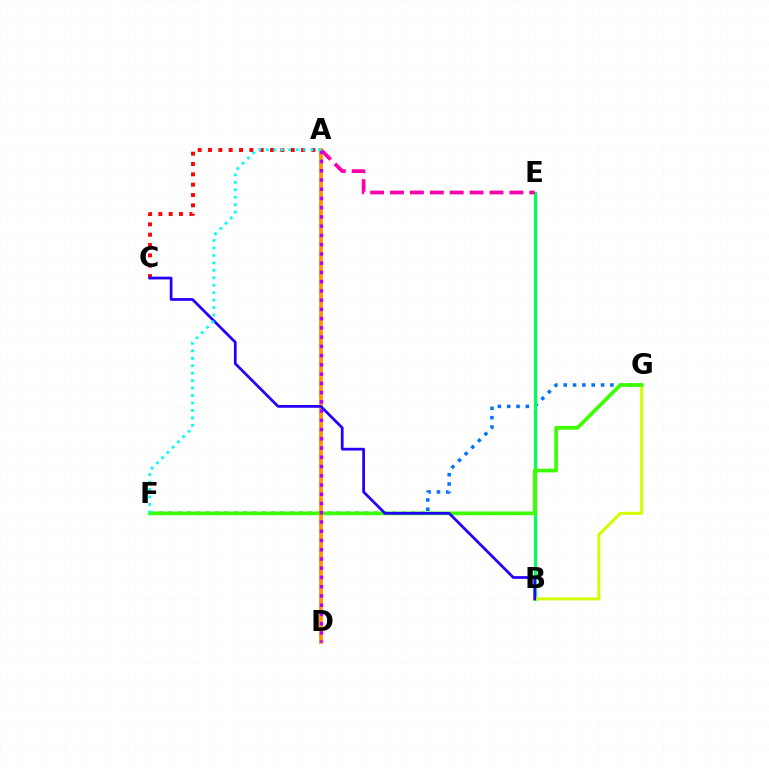{('F', 'G'): [{'color': '#0074ff', 'line_style': 'dotted', 'thickness': 2.54}, {'color': '#3dff00', 'line_style': 'solid', 'thickness': 2.66}], ('B', 'E'): [{'color': '#00ff5c', 'line_style': 'solid', 'thickness': 2.28}], ('B', 'G'): [{'color': '#d1ff00', 'line_style': 'solid', 'thickness': 2.18}], ('A', 'E'): [{'color': '#ff00ac', 'line_style': 'dashed', 'thickness': 2.7}], ('A', 'C'): [{'color': '#ff0000', 'line_style': 'dotted', 'thickness': 2.81}], ('A', 'D'): [{'color': '#ff9400', 'line_style': 'solid', 'thickness': 2.72}, {'color': '#b900ff', 'line_style': 'dotted', 'thickness': 2.51}], ('B', 'C'): [{'color': '#2500ff', 'line_style': 'solid', 'thickness': 1.98}], ('A', 'F'): [{'color': '#00fff6', 'line_style': 'dotted', 'thickness': 2.02}]}